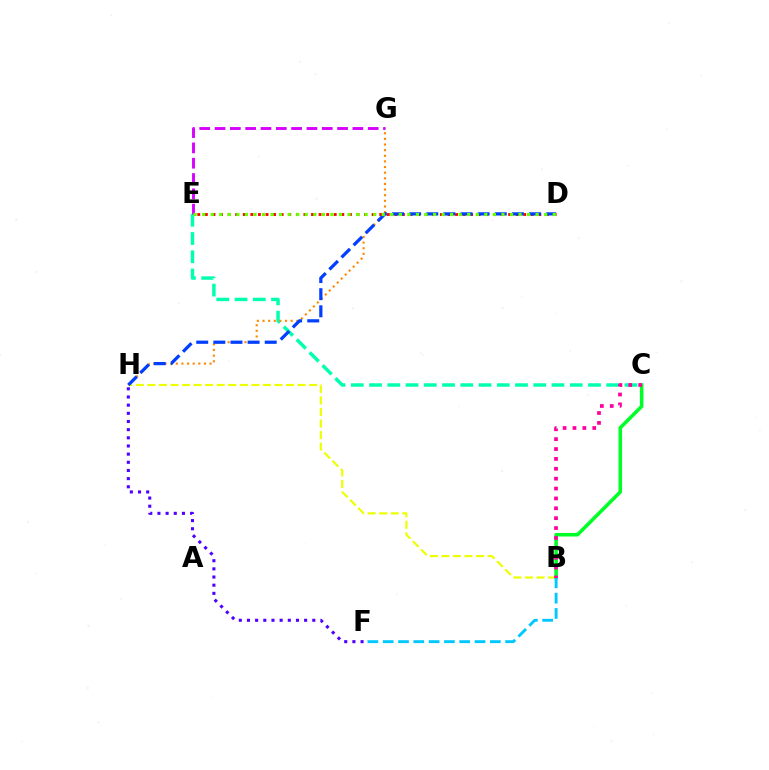{('B', 'C'): [{'color': '#00ff27', 'line_style': 'solid', 'thickness': 2.55}, {'color': '#ff00a0', 'line_style': 'dotted', 'thickness': 2.68}], ('F', 'H'): [{'color': '#4f00ff', 'line_style': 'dotted', 'thickness': 2.22}], ('B', 'H'): [{'color': '#eeff00', 'line_style': 'dashed', 'thickness': 1.57}], ('B', 'F'): [{'color': '#00c7ff', 'line_style': 'dashed', 'thickness': 2.08}], ('C', 'E'): [{'color': '#00ffaf', 'line_style': 'dashed', 'thickness': 2.48}], ('G', 'H'): [{'color': '#ff8800', 'line_style': 'dotted', 'thickness': 1.53}], ('D', 'E'): [{'color': '#ff0000', 'line_style': 'dotted', 'thickness': 2.06}, {'color': '#66ff00', 'line_style': 'dotted', 'thickness': 2.32}], ('D', 'H'): [{'color': '#003fff', 'line_style': 'dashed', 'thickness': 2.33}], ('E', 'G'): [{'color': '#d600ff', 'line_style': 'dashed', 'thickness': 2.08}]}